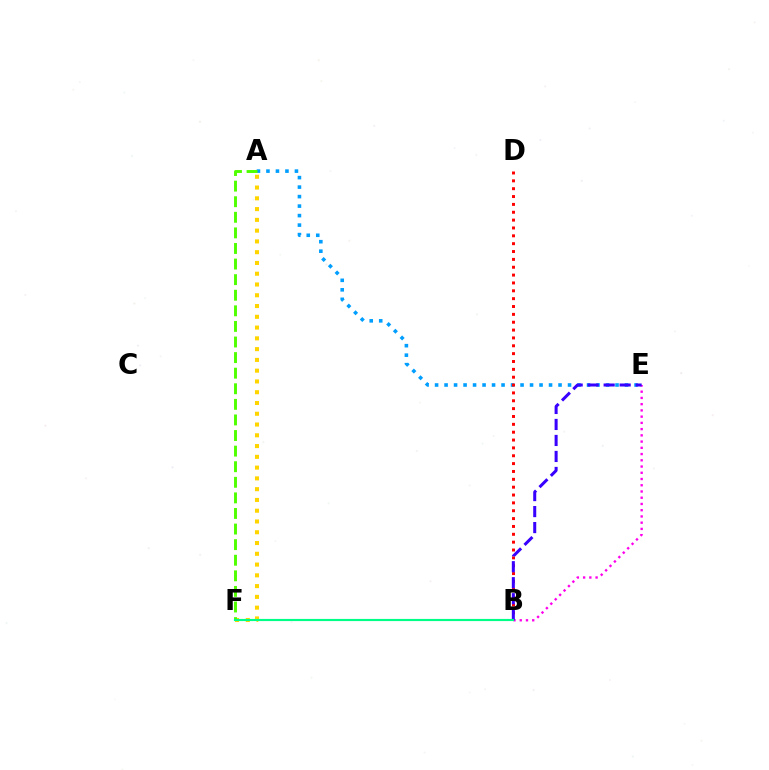{('A', 'E'): [{'color': '#009eff', 'line_style': 'dotted', 'thickness': 2.58}], ('A', 'F'): [{'color': '#ffd500', 'line_style': 'dotted', 'thickness': 2.93}, {'color': '#4fff00', 'line_style': 'dashed', 'thickness': 2.12}], ('B', 'D'): [{'color': '#ff0000', 'line_style': 'dotted', 'thickness': 2.13}], ('B', 'E'): [{'color': '#ff00ed', 'line_style': 'dotted', 'thickness': 1.69}, {'color': '#3700ff', 'line_style': 'dashed', 'thickness': 2.17}], ('B', 'F'): [{'color': '#00ff86', 'line_style': 'solid', 'thickness': 1.56}]}